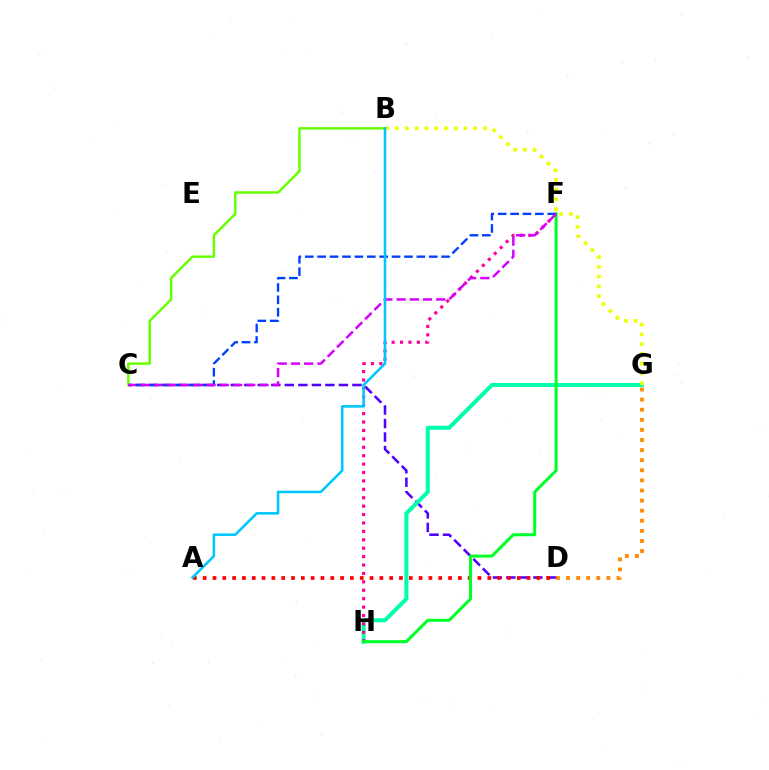{('C', 'D'): [{'color': '#4f00ff', 'line_style': 'dashed', 'thickness': 1.84}], ('G', 'H'): [{'color': '#00ffaf', 'line_style': 'solid', 'thickness': 2.92}], ('B', 'C'): [{'color': '#66ff00', 'line_style': 'solid', 'thickness': 1.77}], ('F', 'H'): [{'color': '#ff00a0', 'line_style': 'dotted', 'thickness': 2.29}, {'color': '#00ff27', 'line_style': 'solid', 'thickness': 2.18}], ('A', 'D'): [{'color': '#ff0000', 'line_style': 'dotted', 'thickness': 2.67}], ('C', 'F'): [{'color': '#003fff', 'line_style': 'dashed', 'thickness': 1.68}, {'color': '#d600ff', 'line_style': 'dashed', 'thickness': 1.8}], ('D', 'G'): [{'color': '#ff8800', 'line_style': 'dotted', 'thickness': 2.74}], ('B', 'G'): [{'color': '#eeff00', 'line_style': 'dotted', 'thickness': 2.65}], ('A', 'B'): [{'color': '#00c7ff', 'line_style': 'solid', 'thickness': 1.85}]}